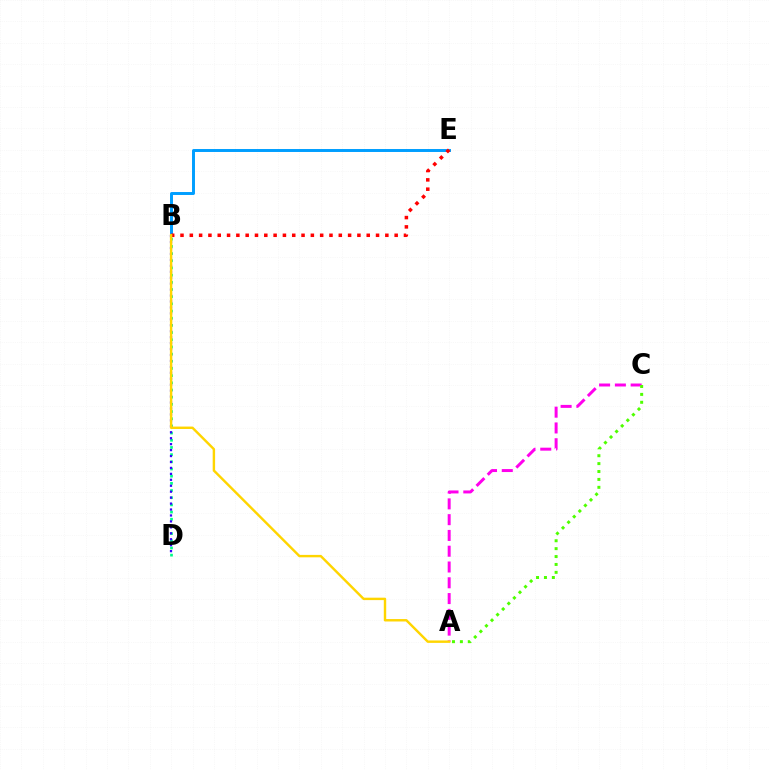{('A', 'C'): [{'color': '#ff00ed', 'line_style': 'dashed', 'thickness': 2.14}, {'color': '#4fff00', 'line_style': 'dotted', 'thickness': 2.15}], ('B', 'E'): [{'color': '#009eff', 'line_style': 'solid', 'thickness': 2.13}, {'color': '#ff0000', 'line_style': 'dotted', 'thickness': 2.53}], ('B', 'D'): [{'color': '#00ff86', 'line_style': 'dotted', 'thickness': 1.95}, {'color': '#3700ff', 'line_style': 'dotted', 'thickness': 1.61}], ('A', 'B'): [{'color': '#ffd500', 'line_style': 'solid', 'thickness': 1.74}]}